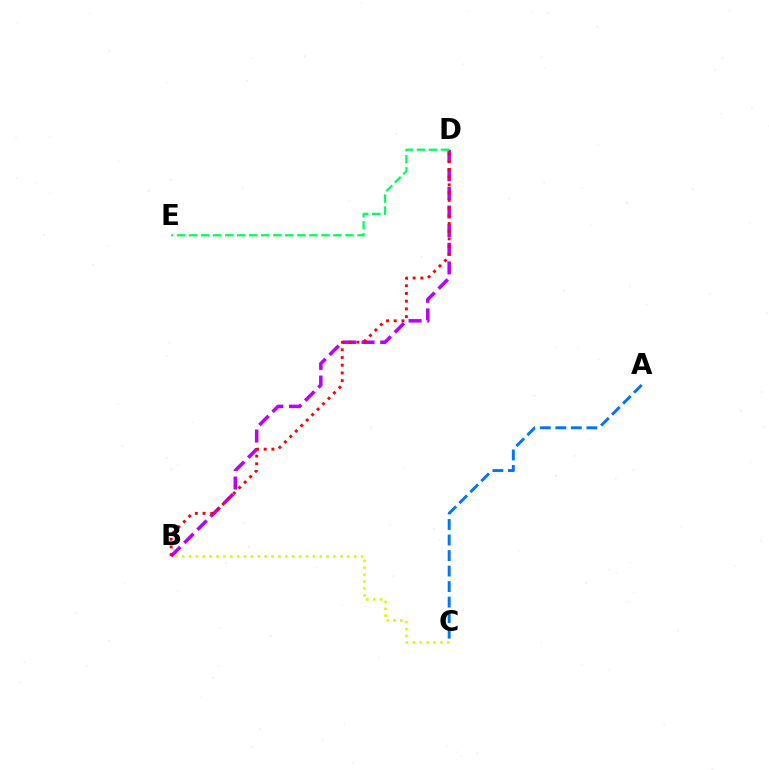{('B', 'D'): [{'color': '#b900ff', 'line_style': 'dashed', 'thickness': 2.53}, {'color': '#ff0000', 'line_style': 'dotted', 'thickness': 2.1}], ('D', 'E'): [{'color': '#00ff5c', 'line_style': 'dashed', 'thickness': 1.63}], ('A', 'C'): [{'color': '#0074ff', 'line_style': 'dashed', 'thickness': 2.11}], ('B', 'C'): [{'color': '#d1ff00', 'line_style': 'dotted', 'thickness': 1.87}]}